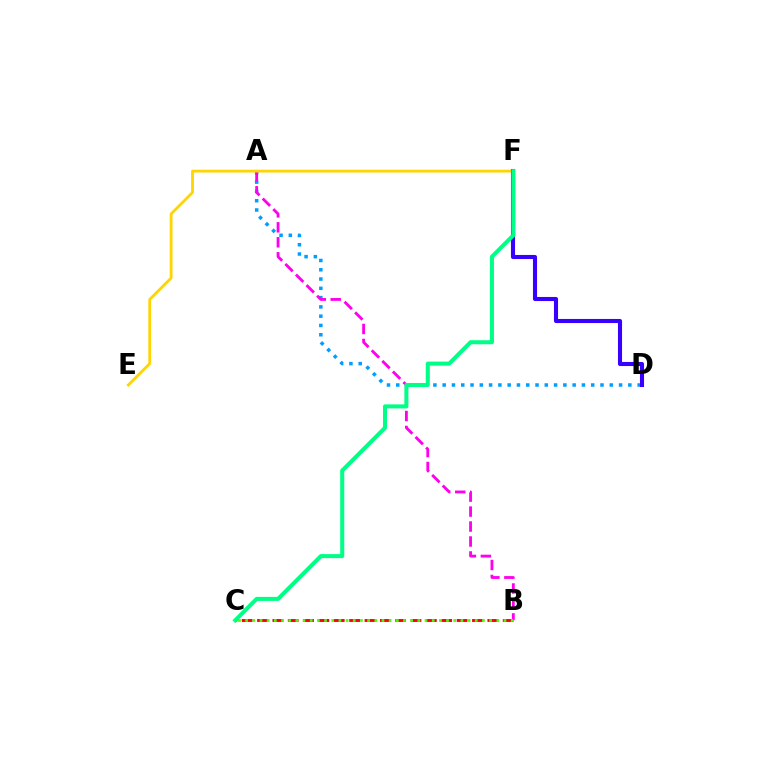{('B', 'C'): [{'color': '#ff0000', 'line_style': 'dashed', 'thickness': 2.09}, {'color': '#4fff00', 'line_style': 'dotted', 'thickness': 1.95}], ('A', 'D'): [{'color': '#009eff', 'line_style': 'dotted', 'thickness': 2.52}], ('A', 'B'): [{'color': '#ff00ed', 'line_style': 'dashed', 'thickness': 2.03}], ('E', 'F'): [{'color': '#ffd500', 'line_style': 'solid', 'thickness': 2.02}], ('D', 'F'): [{'color': '#3700ff', 'line_style': 'solid', 'thickness': 2.94}], ('C', 'F'): [{'color': '#00ff86', 'line_style': 'solid', 'thickness': 2.91}]}